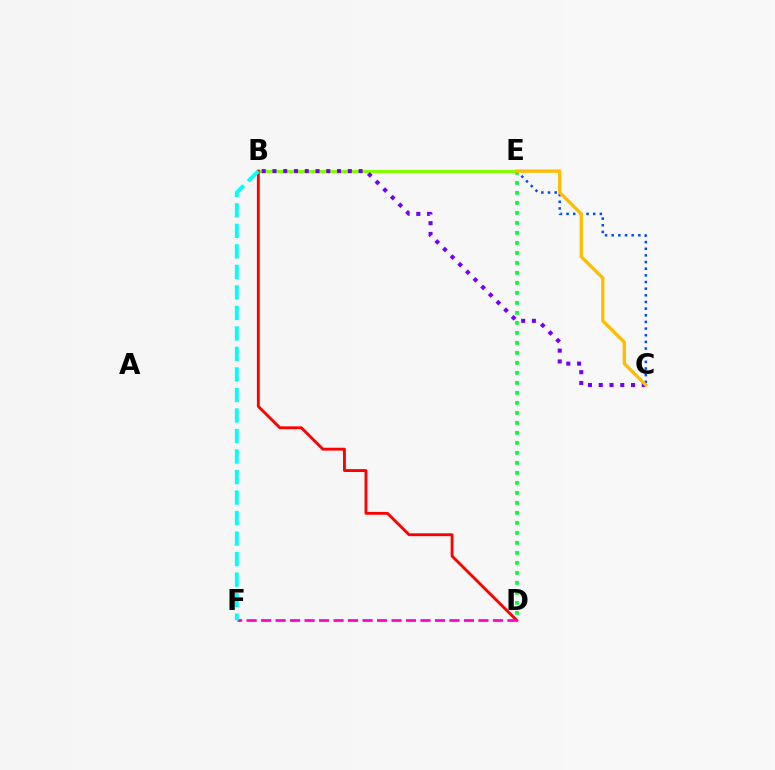{('C', 'E'): [{'color': '#004bff', 'line_style': 'dotted', 'thickness': 1.81}, {'color': '#ffbd00', 'line_style': 'solid', 'thickness': 2.39}], ('B', 'E'): [{'color': '#84ff00', 'line_style': 'solid', 'thickness': 2.15}], ('B', 'D'): [{'color': '#ff0000', 'line_style': 'solid', 'thickness': 2.06}], ('D', 'E'): [{'color': '#00ff39', 'line_style': 'dotted', 'thickness': 2.72}], ('B', 'C'): [{'color': '#7200ff', 'line_style': 'dotted', 'thickness': 2.93}], ('D', 'F'): [{'color': '#ff00cf', 'line_style': 'dashed', 'thickness': 1.97}], ('B', 'F'): [{'color': '#00fff6', 'line_style': 'dashed', 'thickness': 2.79}]}